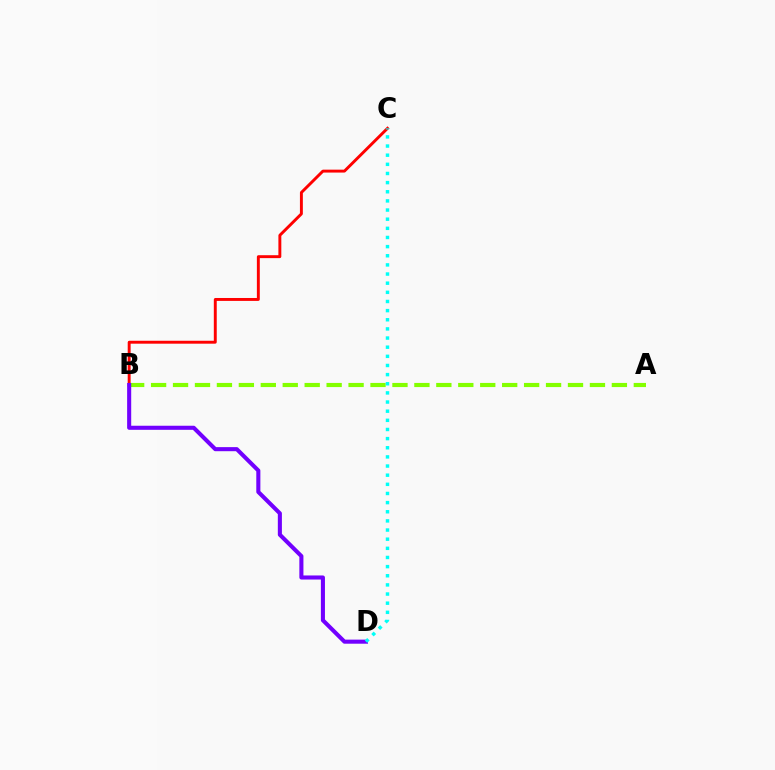{('B', 'C'): [{'color': '#ff0000', 'line_style': 'solid', 'thickness': 2.1}], ('A', 'B'): [{'color': '#84ff00', 'line_style': 'dashed', 'thickness': 2.98}], ('B', 'D'): [{'color': '#7200ff', 'line_style': 'solid', 'thickness': 2.93}], ('C', 'D'): [{'color': '#00fff6', 'line_style': 'dotted', 'thickness': 2.48}]}